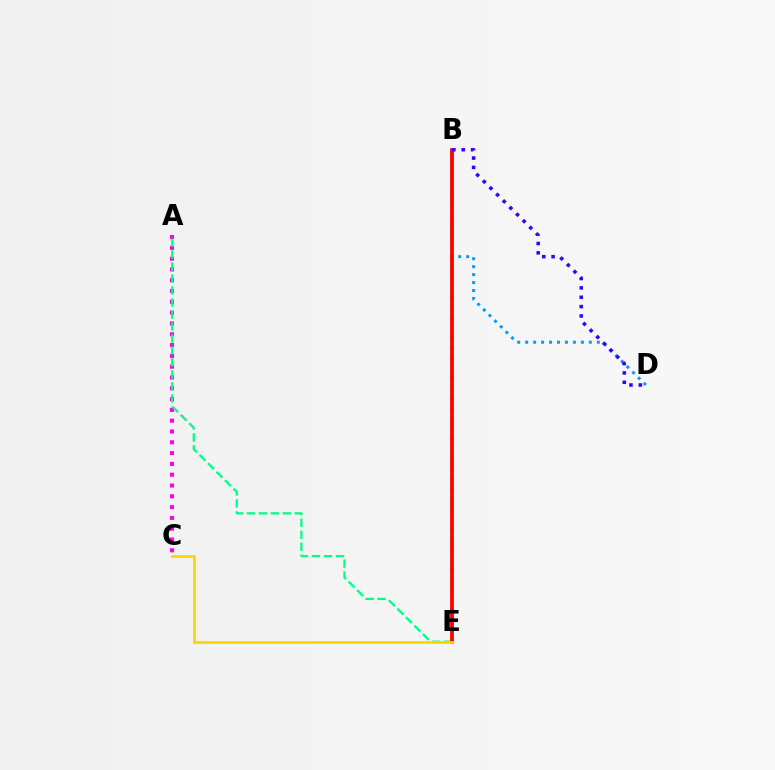{('A', 'C'): [{'color': '#ff00ed', 'line_style': 'dotted', 'thickness': 2.94}], ('B', 'D'): [{'color': '#009eff', 'line_style': 'dotted', 'thickness': 2.16}, {'color': '#3700ff', 'line_style': 'dotted', 'thickness': 2.54}], ('A', 'E'): [{'color': '#00ff86', 'line_style': 'dashed', 'thickness': 1.63}], ('B', 'E'): [{'color': '#4fff00', 'line_style': 'dotted', 'thickness': 2.74}, {'color': '#ff0000', 'line_style': 'solid', 'thickness': 2.69}], ('C', 'E'): [{'color': '#ffd500', 'line_style': 'solid', 'thickness': 1.99}]}